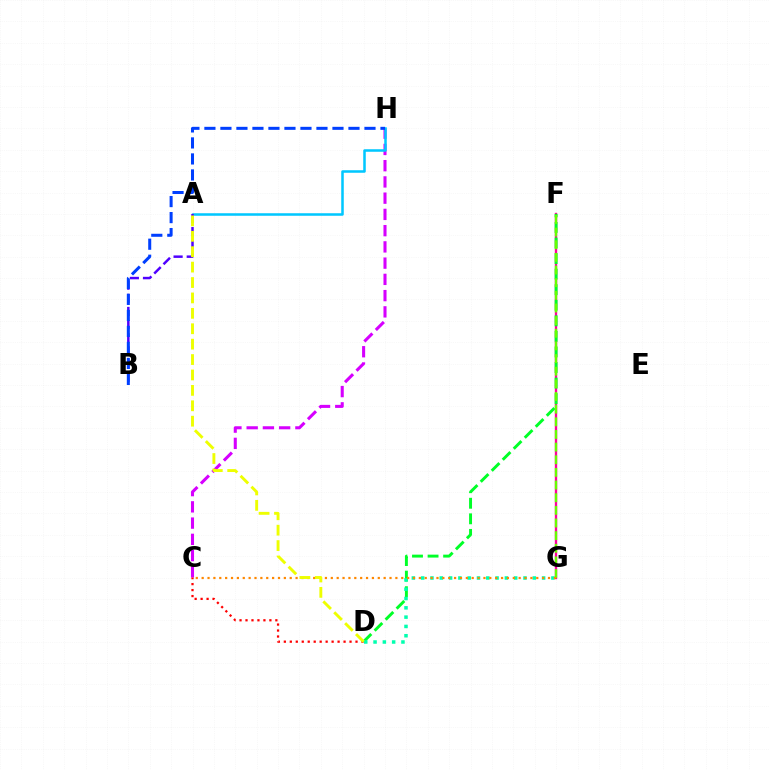{('C', 'H'): [{'color': '#d600ff', 'line_style': 'dashed', 'thickness': 2.21}], ('F', 'G'): [{'color': '#ff00a0', 'line_style': 'solid', 'thickness': 1.69}, {'color': '#66ff00', 'line_style': 'dashed', 'thickness': 1.72}], ('C', 'D'): [{'color': '#ff0000', 'line_style': 'dotted', 'thickness': 1.62}], ('A', 'H'): [{'color': '#00c7ff', 'line_style': 'solid', 'thickness': 1.82}], ('A', 'B'): [{'color': '#4f00ff', 'line_style': 'dashed', 'thickness': 1.79}], ('B', 'H'): [{'color': '#003fff', 'line_style': 'dashed', 'thickness': 2.17}], ('D', 'F'): [{'color': '#00ff27', 'line_style': 'dashed', 'thickness': 2.11}], ('D', 'G'): [{'color': '#00ffaf', 'line_style': 'dotted', 'thickness': 2.53}], ('C', 'G'): [{'color': '#ff8800', 'line_style': 'dotted', 'thickness': 1.59}], ('A', 'D'): [{'color': '#eeff00', 'line_style': 'dashed', 'thickness': 2.09}]}